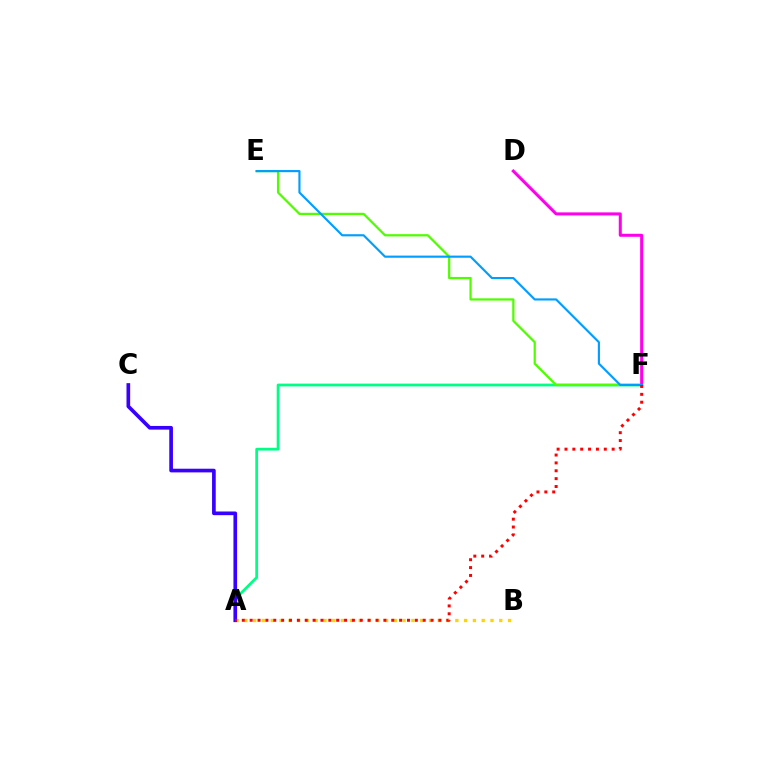{('A', 'F'): [{'color': '#00ff86', 'line_style': 'solid', 'thickness': 1.99}, {'color': '#ff0000', 'line_style': 'dotted', 'thickness': 2.14}], ('A', 'B'): [{'color': '#ffd500', 'line_style': 'dotted', 'thickness': 2.39}], ('A', 'C'): [{'color': '#3700ff', 'line_style': 'solid', 'thickness': 2.64}], ('E', 'F'): [{'color': '#4fff00', 'line_style': 'solid', 'thickness': 1.61}, {'color': '#009eff', 'line_style': 'solid', 'thickness': 1.54}], ('D', 'F'): [{'color': '#ff00ed', 'line_style': 'solid', 'thickness': 2.18}]}